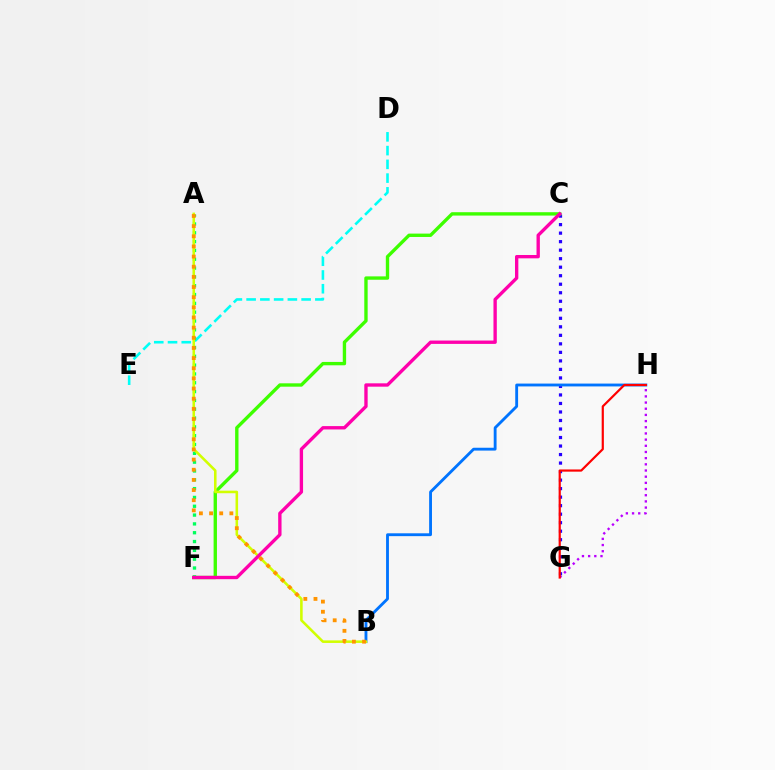{('C', 'G'): [{'color': '#2500ff', 'line_style': 'dotted', 'thickness': 2.31}], ('G', 'H'): [{'color': '#b900ff', 'line_style': 'dotted', 'thickness': 1.68}, {'color': '#ff0000', 'line_style': 'solid', 'thickness': 1.58}], ('B', 'H'): [{'color': '#0074ff', 'line_style': 'solid', 'thickness': 2.05}], ('D', 'E'): [{'color': '#00fff6', 'line_style': 'dashed', 'thickness': 1.87}], ('A', 'F'): [{'color': '#00ff5c', 'line_style': 'dotted', 'thickness': 2.4}], ('C', 'F'): [{'color': '#3dff00', 'line_style': 'solid', 'thickness': 2.42}, {'color': '#ff00ac', 'line_style': 'solid', 'thickness': 2.41}], ('A', 'B'): [{'color': '#d1ff00', 'line_style': 'solid', 'thickness': 1.85}, {'color': '#ff9400', 'line_style': 'dotted', 'thickness': 2.76}]}